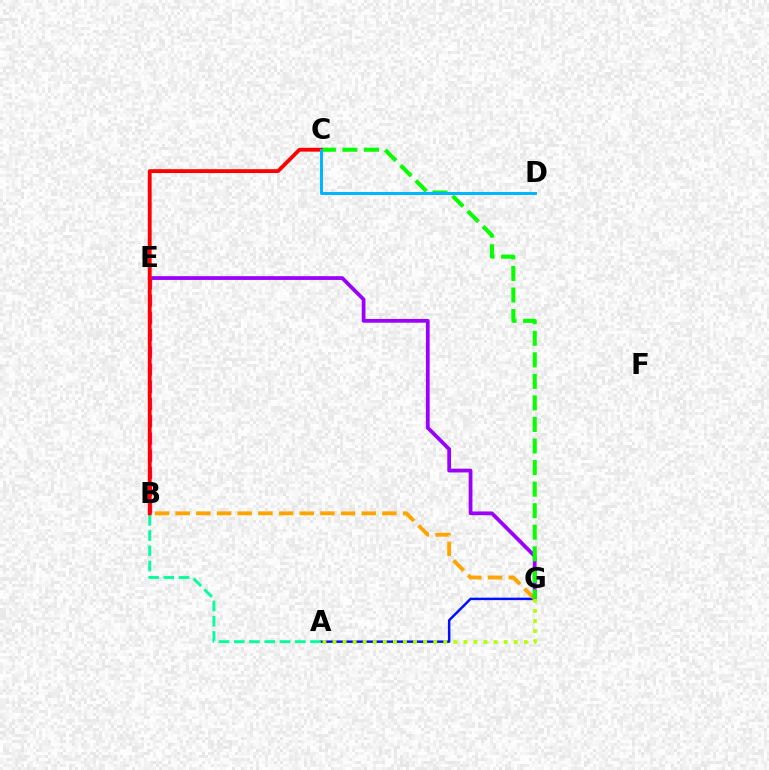{('A', 'G'): [{'color': '#0010ff', 'line_style': 'solid', 'thickness': 1.78}, {'color': '#b3ff00', 'line_style': 'dotted', 'thickness': 2.73}], ('B', 'G'): [{'color': '#ffa500', 'line_style': 'dashed', 'thickness': 2.81}], ('E', 'G'): [{'color': '#9b00ff', 'line_style': 'solid', 'thickness': 2.71}], ('A', 'B'): [{'color': '#00ff9d', 'line_style': 'dashed', 'thickness': 2.07}], ('C', 'G'): [{'color': '#08ff00', 'line_style': 'dashed', 'thickness': 2.93}], ('B', 'E'): [{'color': '#ff00bd', 'line_style': 'dashed', 'thickness': 2.34}], ('B', 'C'): [{'color': '#ff0000', 'line_style': 'solid', 'thickness': 2.77}], ('C', 'D'): [{'color': '#00b5ff', 'line_style': 'solid', 'thickness': 2.13}]}